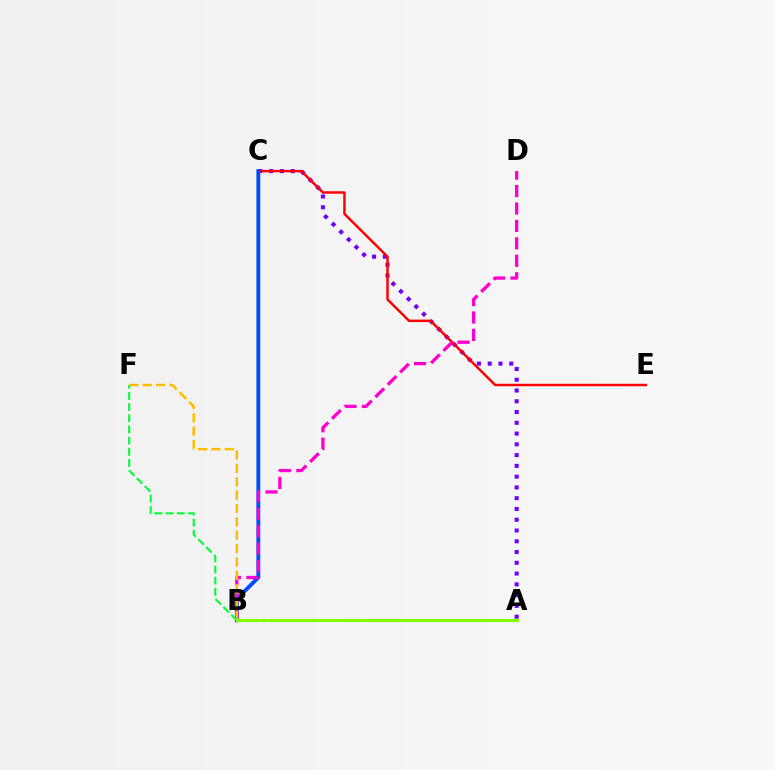{('A', 'C'): [{'color': '#7200ff', 'line_style': 'dotted', 'thickness': 2.93}], ('A', 'B'): [{'color': '#00fff6', 'line_style': 'dotted', 'thickness': 2.23}, {'color': '#84ff00', 'line_style': 'solid', 'thickness': 2.21}], ('C', 'E'): [{'color': '#ff0000', 'line_style': 'solid', 'thickness': 1.77}], ('B', 'C'): [{'color': '#004bff', 'line_style': 'solid', 'thickness': 2.78}], ('B', 'D'): [{'color': '#ff00cf', 'line_style': 'dashed', 'thickness': 2.37}], ('B', 'F'): [{'color': '#ffbd00', 'line_style': 'dashed', 'thickness': 1.82}, {'color': '#00ff39', 'line_style': 'dashed', 'thickness': 1.52}]}